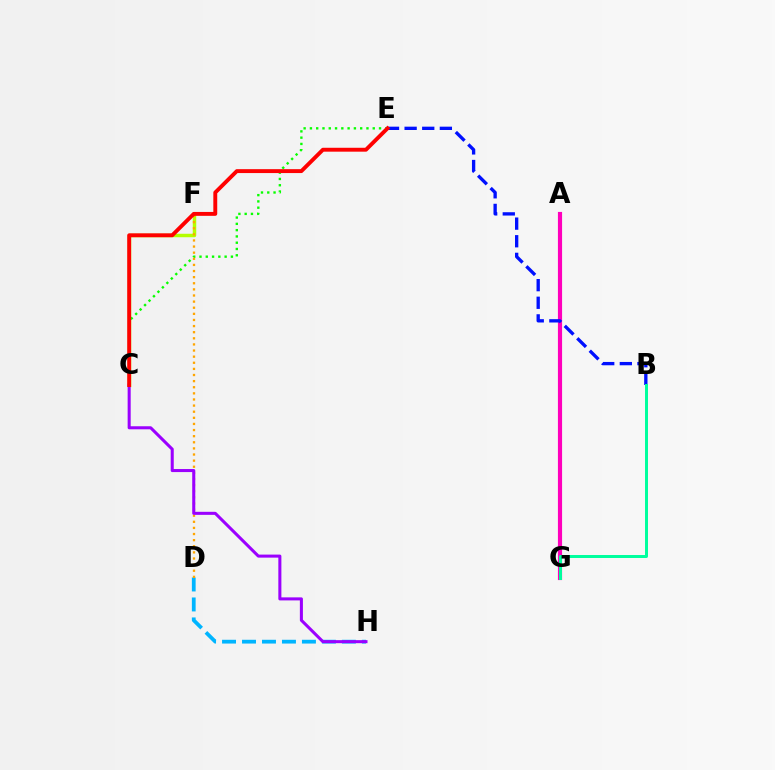{('A', 'G'): [{'color': '#ff00bd', 'line_style': 'solid', 'thickness': 2.99}], ('B', 'E'): [{'color': '#0010ff', 'line_style': 'dashed', 'thickness': 2.39}], ('C', 'F'): [{'color': '#b3ff00', 'line_style': 'solid', 'thickness': 2.5}], ('D', 'H'): [{'color': '#00b5ff', 'line_style': 'dashed', 'thickness': 2.71}], ('C', 'E'): [{'color': '#08ff00', 'line_style': 'dotted', 'thickness': 1.71}, {'color': '#ff0000', 'line_style': 'solid', 'thickness': 2.81}], ('D', 'F'): [{'color': '#ffa500', 'line_style': 'dotted', 'thickness': 1.66}], ('C', 'H'): [{'color': '#9b00ff', 'line_style': 'solid', 'thickness': 2.19}], ('B', 'G'): [{'color': '#00ff9d', 'line_style': 'solid', 'thickness': 2.14}]}